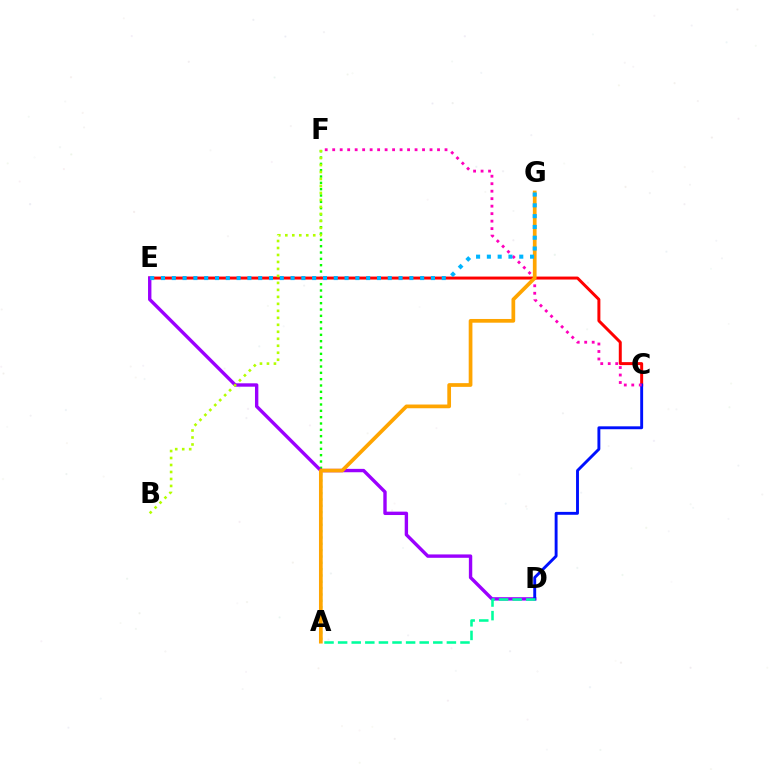{('A', 'F'): [{'color': '#08ff00', 'line_style': 'dotted', 'thickness': 1.72}], ('C', 'E'): [{'color': '#ff0000', 'line_style': 'solid', 'thickness': 2.14}], ('D', 'E'): [{'color': '#9b00ff', 'line_style': 'solid', 'thickness': 2.43}], ('C', 'D'): [{'color': '#0010ff', 'line_style': 'solid', 'thickness': 2.09}], ('C', 'F'): [{'color': '#ff00bd', 'line_style': 'dotted', 'thickness': 2.03}], ('A', 'G'): [{'color': '#ffa500', 'line_style': 'solid', 'thickness': 2.68}], ('E', 'G'): [{'color': '#00b5ff', 'line_style': 'dotted', 'thickness': 2.93}], ('B', 'F'): [{'color': '#b3ff00', 'line_style': 'dotted', 'thickness': 1.9}], ('A', 'D'): [{'color': '#00ff9d', 'line_style': 'dashed', 'thickness': 1.85}]}